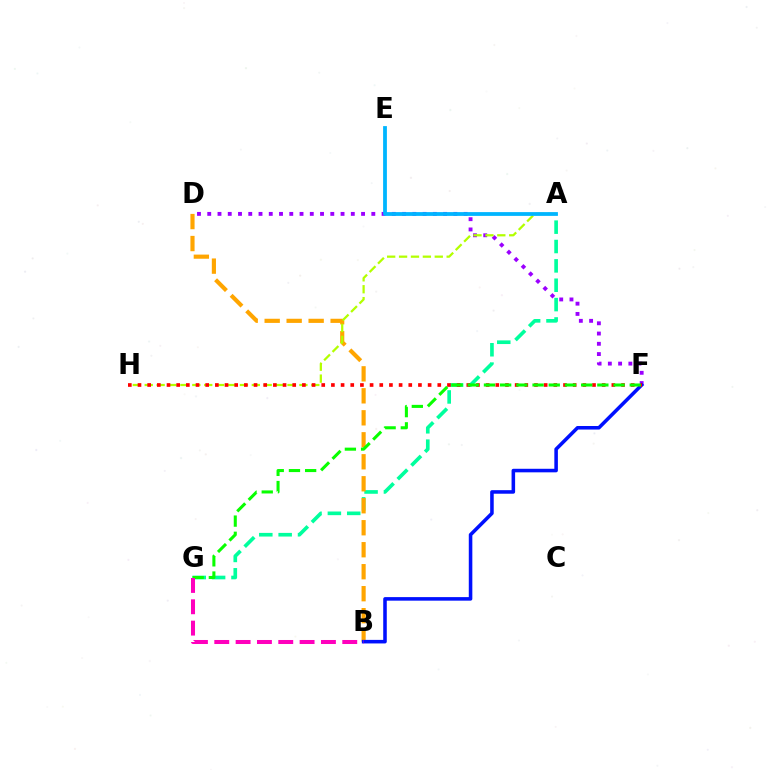{('A', 'G'): [{'color': '#00ff9d', 'line_style': 'dashed', 'thickness': 2.63}], ('D', 'F'): [{'color': '#9b00ff', 'line_style': 'dotted', 'thickness': 2.79}], ('B', 'D'): [{'color': '#ffa500', 'line_style': 'dashed', 'thickness': 2.99}], ('B', 'F'): [{'color': '#0010ff', 'line_style': 'solid', 'thickness': 2.56}], ('A', 'H'): [{'color': '#b3ff00', 'line_style': 'dashed', 'thickness': 1.62}], ('A', 'E'): [{'color': '#00b5ff', 'line_style': 'solid', 'thickness': 2.72}], ('F', 'H'): [{'color': '#ff0000', 'line_style': 'dotted', 'thickness': 2.63}], ('F', 'G'): [{'color': '#08ff00', 'line_style': 'dashed', 'thickness': 2.2}], ('B', 'G'): [{'color': '#ff00bd', 'line_style': 'dashed', 'thickness': 2.9}]}